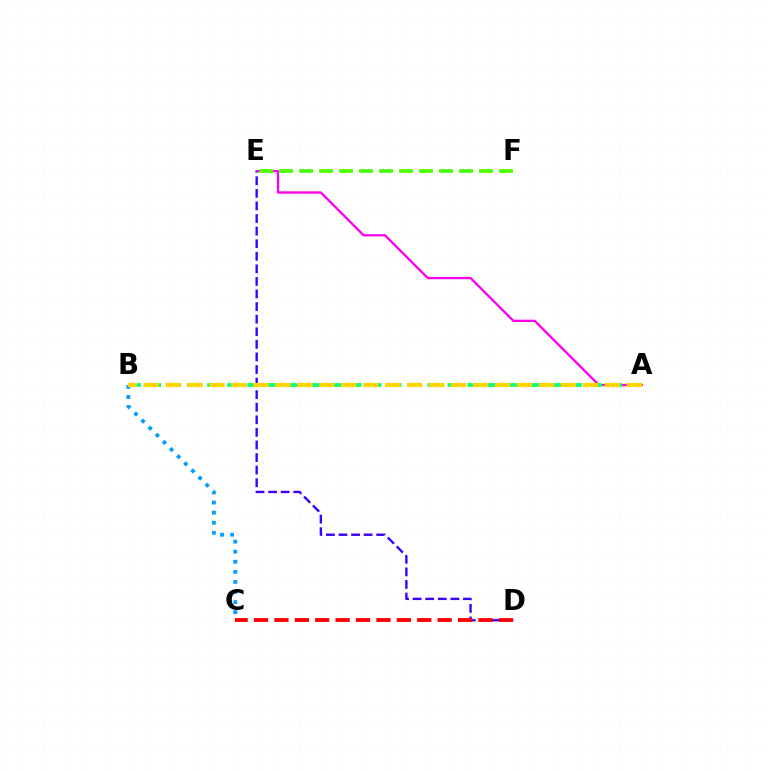{('D', 'E'): [{'color': '#3700ff', 'line_style': 'dashed', 'thickness': 1.71}], ('B', 'C'): [{'color': '#009eff', 'line_style': 'dotted', 'thickness': 2.74}], ('A', 'E'): [{'color': '#ff00ed', 'line_style': 'solid', 'thickness': 1.65}], ('E', 'F'): [{'color': '#4fff00', 'line_style': 'dashed', 'thickness': 2.72}], ('A', 'B'): [{'color': '#00ff86', 'line_style': 'dashed', 'thickness': 2.72}, {'color': '#ffd500', 'line_style': 'dashed', 'thickness': 2.98}], ('C', 'D'): [{'color': '#ff0000', 'line_style': 'dashed', 'thickness': 2.77}]}